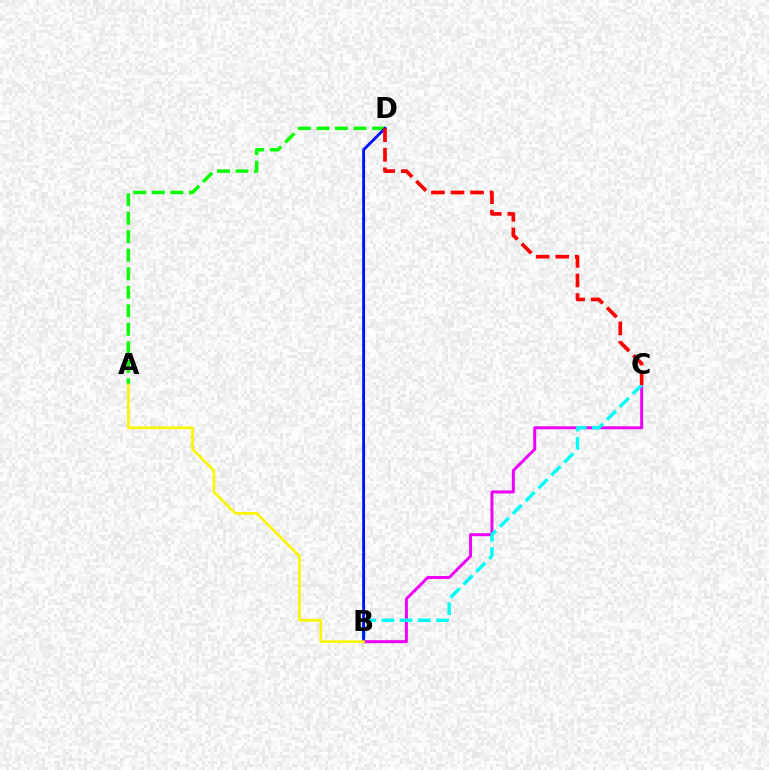{('A', 'D'): [{'color': '#08ff00', 'line_style': 'dashed', 'thickness': 2.52}], ('B', 'C'): [{'color': '#ee00ff', 'line_style': 'solid', 'thickness': 2.15}, {'color': '#00fff6', 'line_style': 'dashed', 'thickness': 2.47}], ('B', 'D'): [{'color': '#0010ff', 'line_style': 'solid', 'thickness': 2.07}], ('A', 'B'): [{'color': '#fcf500', 'line_style': 'solid', 'thickness': 1.92}], ('C', 'D'): [{'color': '#ff0000', 'line_style': 'dashed', 'thickness': 2.66}]}